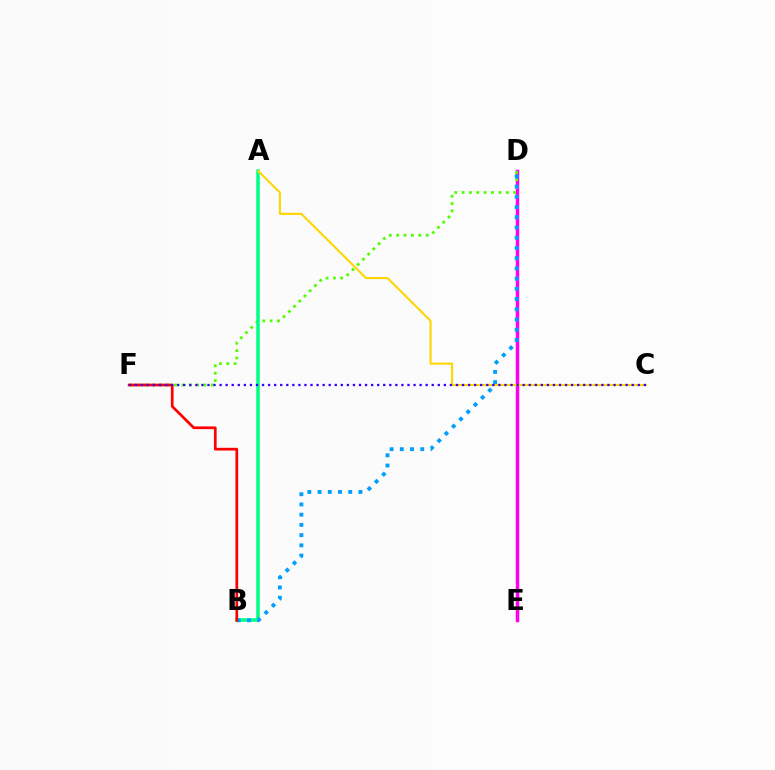{('D', 'E'): [{'color': '#ff00ed', 'line_style': 'solid', 'thickness': 2.5}], ('D', 'F'): [{'color': '#4fff00', 'line_style': 'dotted', 'thickness': 2.0}], ('A', 'B'): [{'color': '#00ff86', 'line_style': 'solid', 'thickness': 2.53}], ('B', 'D'): [{'color': '#009eff', 'line_style': 'dotted', 'thickness': 2.78}], ('B', 'F'): [{'color': '#ff0000', 'line_style': 'solid', 'thickness': 1.96}], ('A', 'C'): [{'color': '#ffd500', 'line_style': 'solid', 'thickness': 1.5}], ('C', 'F'): [{'color': '#3700ff', 'line_style': 'dotted', 'thickness': 1.65}]}